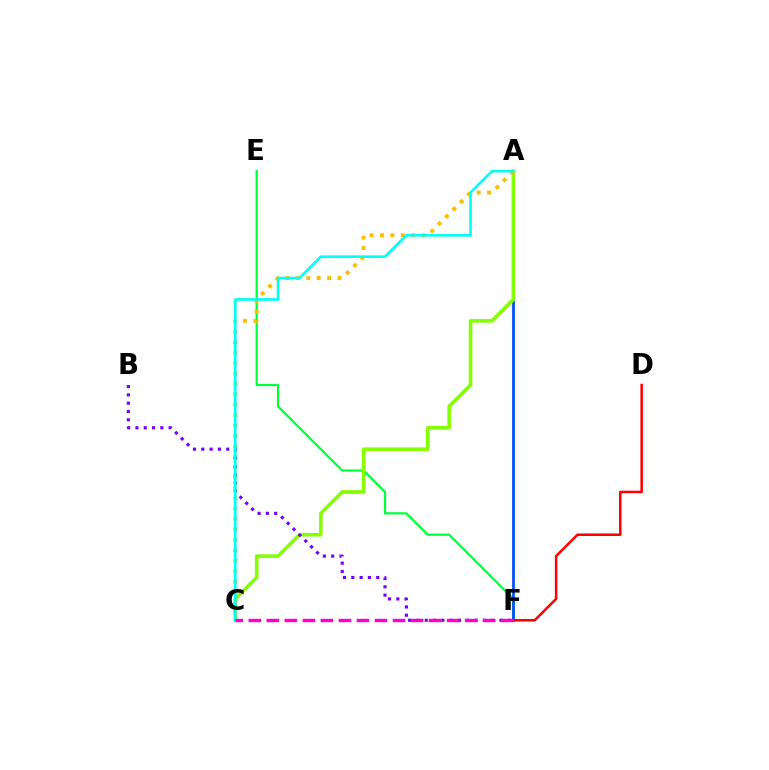{('E', 'F'): [{'color': '#00ff39', 'line_style': 'solid', 'thickness': 1.6}], ('A', 'F'): [{'color': '#004bff', 'line_style': 'solid', 'thickness': 1.96}], ('A', 'C'): [{'color': '#84ff00', 'line_style': 'solid', 'thickness': 2.58}, {'color': '#ffbd00', 'line_style': 'dotted', 'thickness': 2.82}, {'color': '#00fff6', 'line_style': 'solid', 'thickness': 1.9}], ('D', 'F'): [{'color': '#ff0000', 'line_style': 'solid', 'thickness': 1.82}], ('B', 'F'): [{'color': '#7200ff', 'line_style': 'dotted', 'thickness': 2.26}], ('C', 'F'): [{'color': '#ff00cf', 'line_style': 'dashed', 'thickness': 2.45}]}